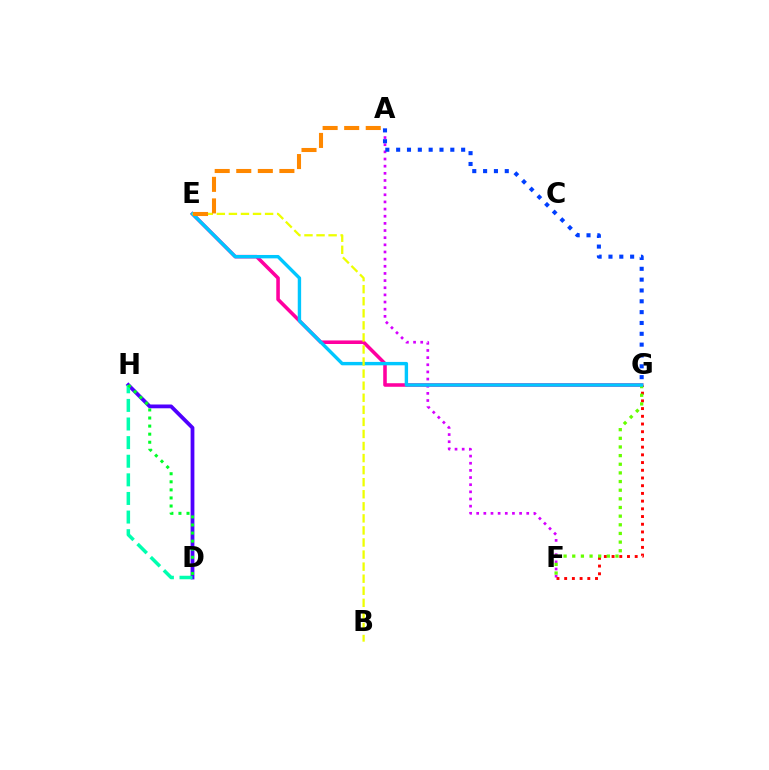{('E', 'G'): [{'color': '#ff00a0', 'line_style': 'solid', 'thickness': 2.56}, {'color': '#00c7ff', 'line_style': 'solid', 'thickness': 2.44}], ('A', 'F'): [{'color': '#d600ff', 'line_style': 'dotted', 'thickness': 1.94}], ('F', 'G'): [{'color': '#ff0000', 'line_style': 'dotted', 'thickness': 2.1}, {'color': '#66ff00', 'line_style': 'dotted', 'thickness': 2.35}], ('D', 'H'): [{'color': '#4f00ff', 'line_style': 'solid', 'thickness': 2.72}, {'color': '#00ffaf', 'line_style': 'dashed', 'thickness': 2.53}, {'color': '#00ff27', 'line_style': 'dotted', 'thickness': 2.19}], ('B', 'E'): [{'color': '#eeff00', 'line_style': 'dashed', 'thickness': 1.64}], ('A', 'G'): [{'color': '#003fff', 'line_style': 'dotted', 'thickness': 2.94}], ('A', 'E'): [{'color': '#ff8800', 'line_style': 'dashed', 'thickness': 2.93}]}